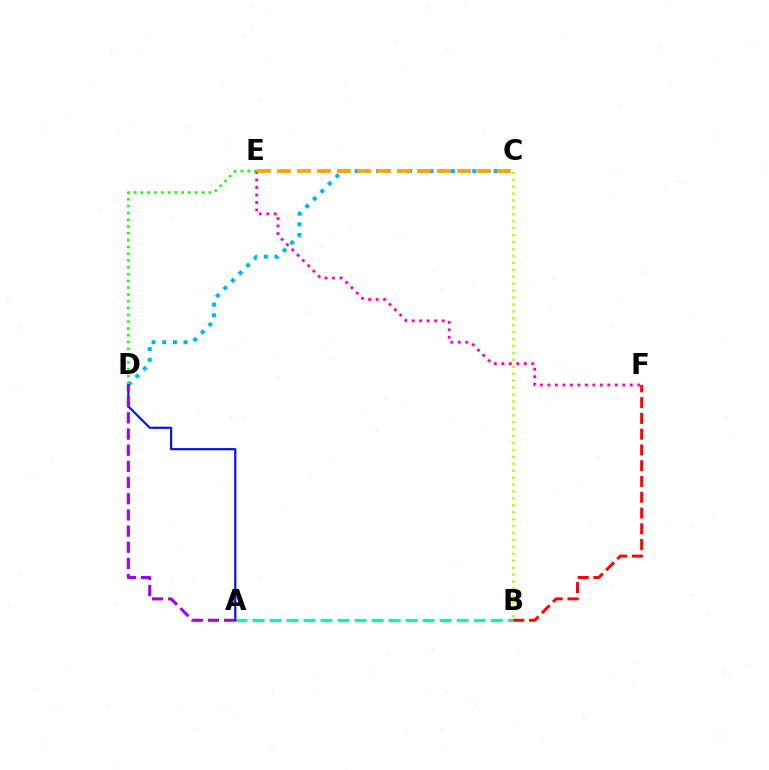{('A', 'B'): [{'color': '#00ff9d', 'line_style': 'dashed', 'thickness': 2.31}], ('C', 'D'): [{'color': '#00b5ff', 'line_style': 'dotted', 'thickness': 2.9}], ('B', 'F'): [{'color': '#ff0000', 'line_style': 'dashed', 'thickness': 2.14}], ('E', 'F'): [{'color': '#ff00bd', 'line_style': 'dotted', 'thickness': 2.04}], ('C', 'E'): [{'color': '#ffa500', 'line_style': 'dashed', 'thickness': 2.72}], ('A', 'D'): [{'color': '#0010ff', 'line_style': 'solid', 'thickness': 1.56}, {'color': '#9b00ff', 'line_style': 'dashed', 'thickness': 2.2}], ('D', 'E'): [{'color': '#08ff00', 'line_style': 'dotted', 'thickness': 1.85}], ('B', 'C'): [{'color': '#b3ff00', 'line_style': 'dotted', 'thickness': 1.88}]}